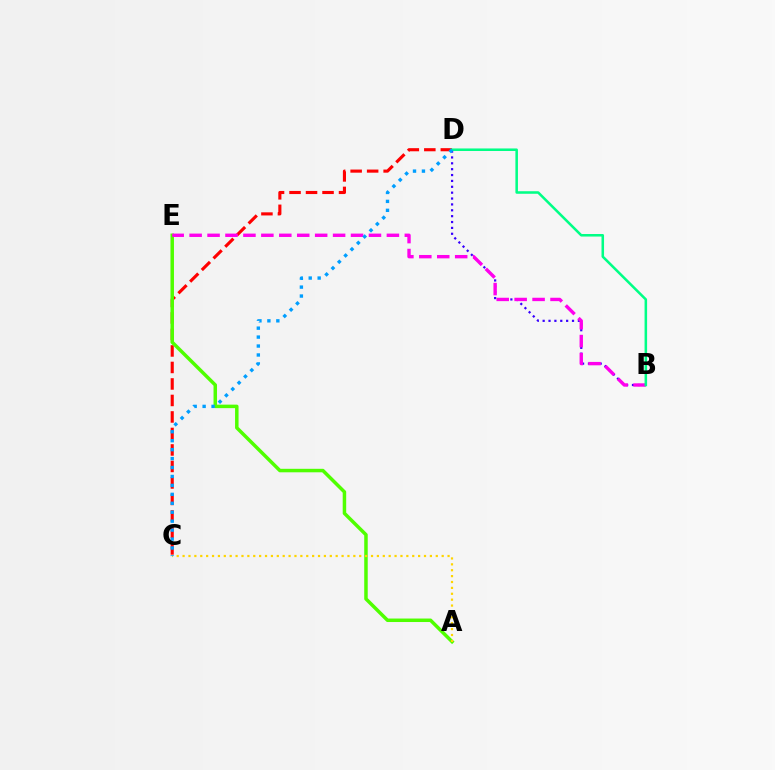{('C', 'D'): [{'color': '#ff0000', 'line_style': 'dashed', 'thickness': 2.24}, {'color': '#009eff', 'line_style': 'dotted', 'thickness': 2.43}], ('B', 'D'): [{'color': '#3700ff', 'line_style': 'dotted', 'thickness': 1.6}, {'color': '#00ff86', 'line_style': 'solid', 'thickness': 1.83}], ('A', 'E'): [{'color': '#4fff00', 'line_style': 'solid', 'thickness': 2.51}], ('A', 'C'): [{'color': '#ffd500', 'line_style': 'dotted', 'thickness': 1.6}], ('B', 'E'): [{'color': '#ff00ed', 'line_style': 'dashed', 'thickness': 2.44}]}